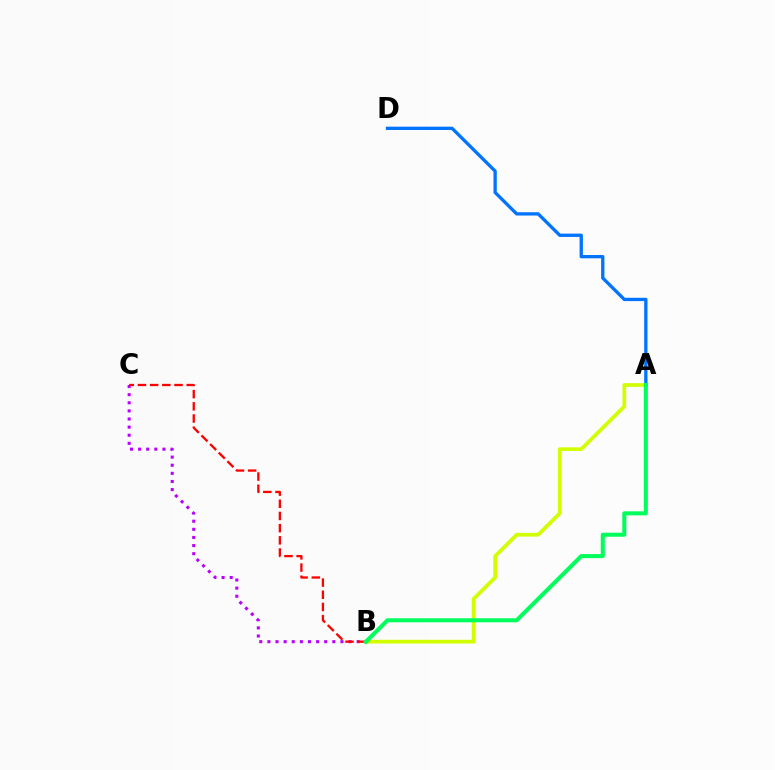{('A', 'B'): [{'color': '#d1ff00', 'line_style': 'solid', 'thickness': 2.68}, {'color': '#00ff5c', 'line_style': 'solid', 'thickness': 2.92}], ('B', 'C'): [{'color': '#b900ff', 'line_style': 'dotted', 'thickness': 2.21}, {'color': '#ff0000', 'line_style': 'dashed', 'thickness': 1.66}], ('A', 'D'): [{'color': '#0074ff', 'line_style': 'solid', 'thickness': 2.38}]}